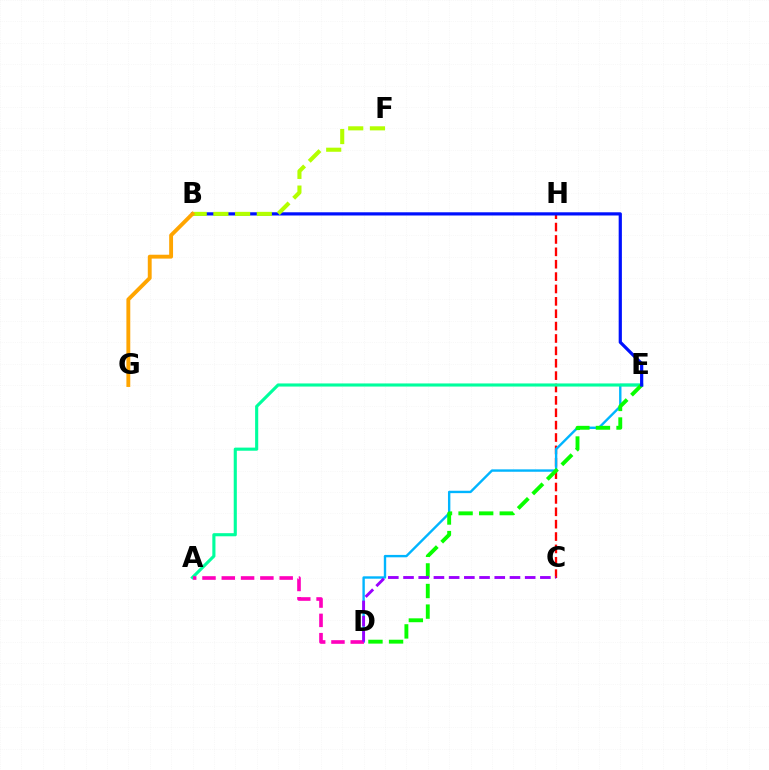{('C', 'H'): [{'color': '#ff0000', 'line_style': 'dashed', 'thickness': 1.68}], ('D', 'E'): [{'color': '#00b5ff', 'line_style': 'solid', 'thickness': 1.72}, {'color': '#08ff00', 'line_style': 'dashed', 'thickness': 2.8}], ('A', 'E'): [{'color': '#00ff9d', 'line_style': 'solid', 'thickness': 2.25}], ('B', 'E'): [{'color': '#0010ff', 'line_style': 'solid', 'thickness': 2.31}], ('B', 'F'): [{'color': '#b3ff00', 'line_style': 'dashed', 'thickness': 2.95}], ('A', 'D'): [{'color': '#ff00bd', 'line_style': 'dashed', 'thickness': 2.62}], ('C', 'D'): [{'color': '#9b00ff', 'line_style': 'dashed', 'thickness': 2.07}], ('B', 'G'): [{'color': '#ffa500', 'line_style': 'solid', 'thickness': 2.79}]}